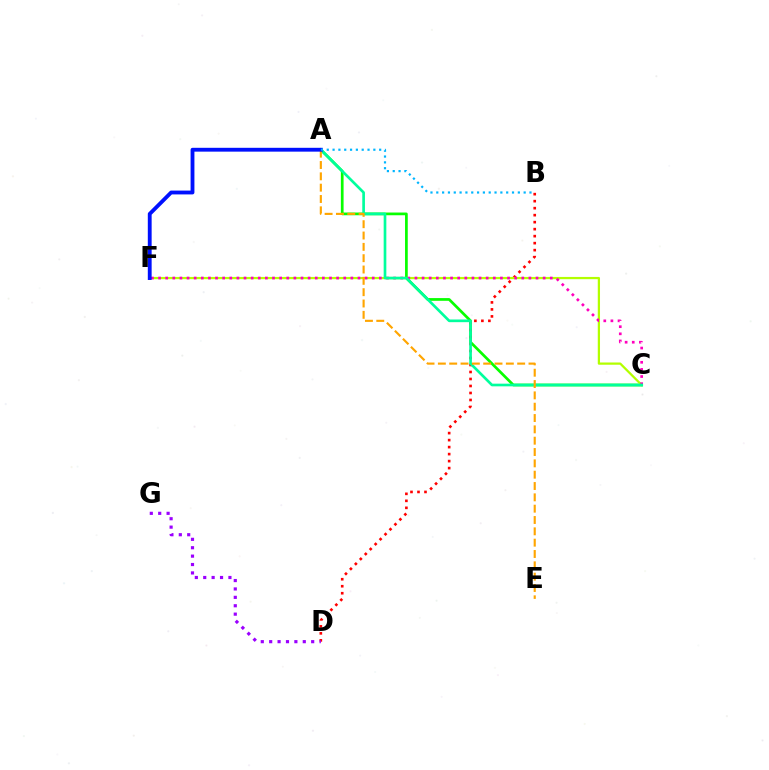{('A', 'C'): [{'color': '#08ff00', 'line_style': 'solid', 'thickness': 1.96}, {'color': '#00ff9d', 'line_style': 'solid', 'thickness': 1.92}], ('B', 'D'): [{'color': '#ff0000', 'line_style': 'dotted', 'thickness': 1.9}], ('C', 'F'): [{'color': '#b3ff00', 'line_style': 'solid', 'thickness': 1.62}, {'color': '#ff00bd', 'line_style': 'dotted', 'thickness': 1.94}], ('A', 'E'): [{'color': '#ffa500', 'line_style': 'dashed', 'thickness': 1.54}], ('A', 'F'): [{'color': '#0010ff', 'line_style': 'solid', 'thickness': 2.76}], ('D', 'G'): [{'color': '#9b00ff', 'line_style': 'dotted', 'thickness': 2.28}], ('A', 'B'): [{'color': '#00b5ff', 'line_style': 'dotted', 'thickness': 1.58}]}